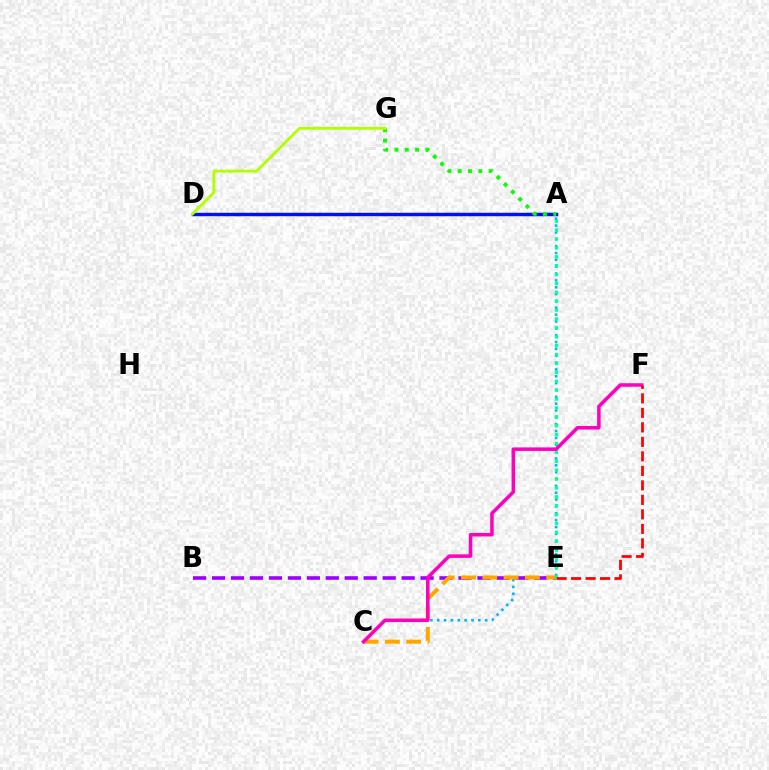{('A', 'C'): [{'color': '#00b5ff', 'line_style': 'dotted', 'thickness': 1.86}], ('B', 'E'): [{'color': '#9b00ff', 'line_style': 'dashed', 'thickness': 2.58}], ('C', 'E'): [{'color': '#ffa500', 'line_style': 'dashed', 'thickness': 2.89}], ('A', 'D'): [{'color': '#0010ff', 'line_style': 'solid', 'thickness': 2.49}], ('A', 'G'): [{'color': '#08ff00', 'line_style': 'dotted', 'thickness': 2.8}], ('A', 'E'): [{'color': '#00ff9d', 'line_style': 'dotted', 'thickness': 2.42}], ('D', 'G'): [{'color': '#b3ff00', 'line_style': 'solid', 'thickness': 2.04}], ('C', 'F'): [{'color': '#ff00bd', 'line_style': 'solid', 'thickness': 2.54}], ('E', 'F'): [{'color': '#ff0000', 'line_style': 'dashed', 'thickness': 1.97}]}